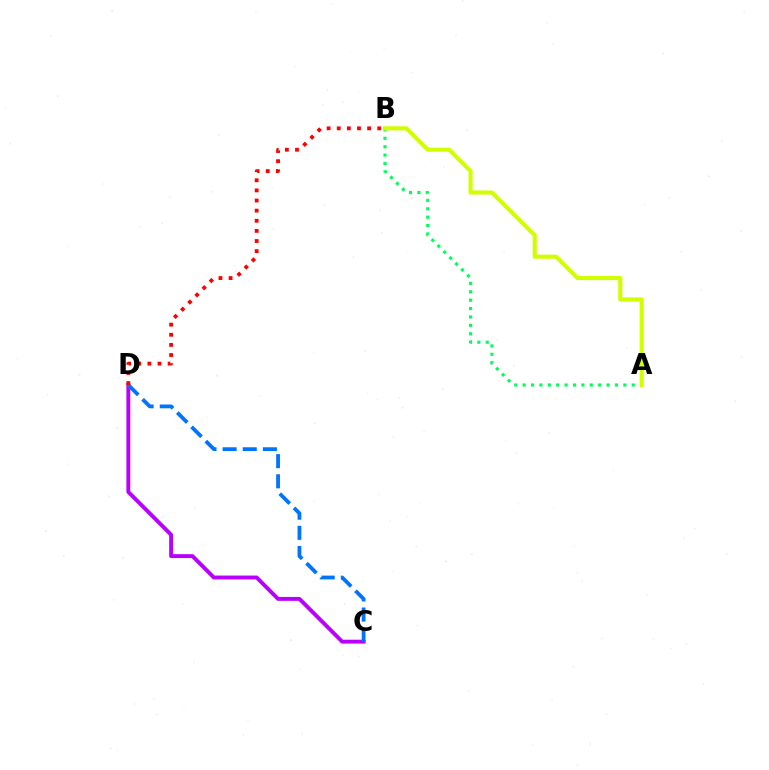{('A', 'B'): [{'color': '#00ff5c', 'line_style': 'dotted', 'thickness': 2.28}, {'color': '#d1ff00', 'line_style': 'solid', 'thickness': 2.97}], ('C', 'D'): [{'color': '#b900ff', 'line_style': 'solid', 'thickness': 2.81}, {'color': '#0074ff', 'line_style': 'dashed', 'thickness': 2.74}], ('B', 'D'): [{'color': '#ff0000', 'line_style': 'dotted', 'thickness': 2.75}]}